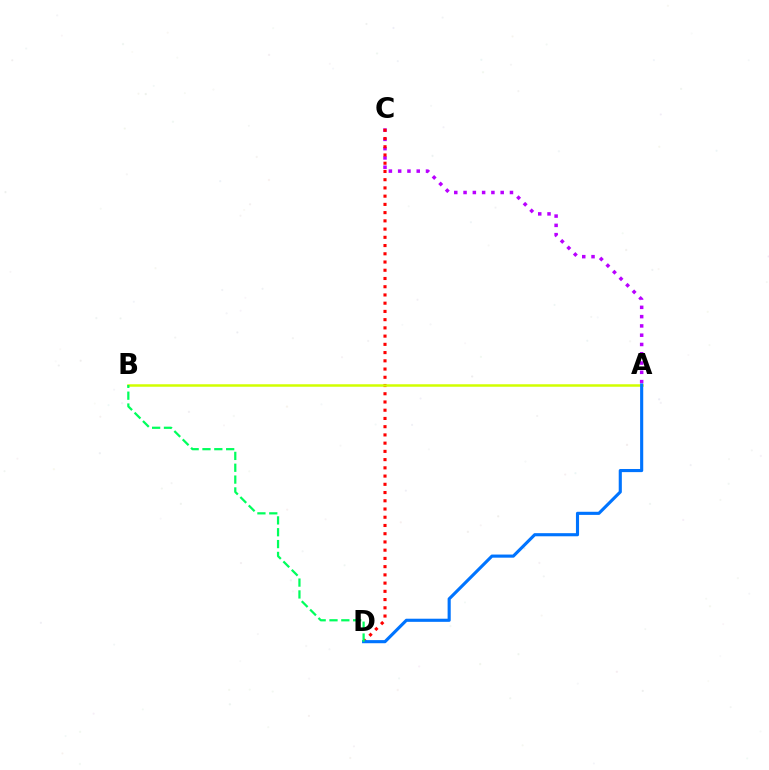{('A', 'C'): [{'color': '#b900ff', 'line_style': 'dotted', 'thickness': 2.52}], ('C', 'D'): [{'color': '#ff0000', 'line_style': 'dotted', 'thickness': 2.24}], ('A', 'B'): [{'color': '#d1ff00', 'line_style': 'solid', 'thickness': 1.8}], ('A', 'D'): [{'color': '#0074ff', 'line_style': 'solid', 'thickness': 2.25}], ('B', 'D'): [{'color': '#00ff5c', 'line_style': 'dashed', 'thickness': 1.61}]}